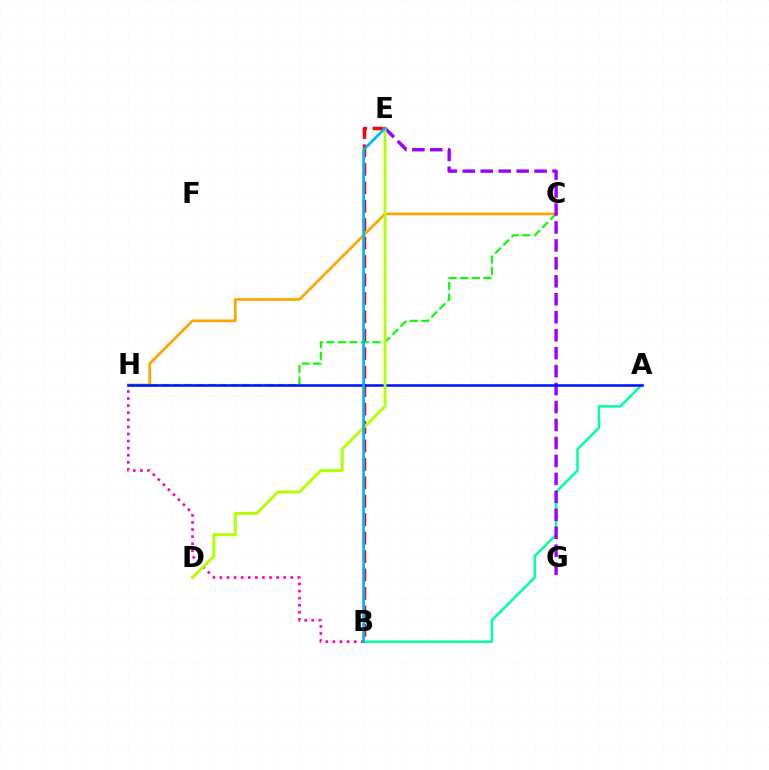{('B', 'E'): [{'color': '#ff0000', 'line_style': 'dashed', 'thickness': 2.51}, {'color': '#00b5ff', 'line_style': 'solid', 'thickness': 1.95}], ('C', 'H'): [{'color': '#ffa500', 'line_style': 'solid', 'thickness': 1.96}, {'color': '#08ff00', 'line_style': 'dashed', 'thickness': 1.57}], ('A', 'B'): [{'color': '#00ff9d', 'line_style': 'solid', 'thickness': 1.79}], ('E', 'G'): [{'color': '#9b00ff', 'line_style': 'dashed', 'thickness': 2.44}], ('B', 'H'): [{'color': '#ff00bd', 'line_style': 'dotted', 'thickness': 1.93}], ('A', 'H'): [{'color': '#0010ff', 'line_style': 'solid', 'thickness': 1.83}], ('D', 'E'): [{'color': '#b3ff00', 'line_style': 'solid', 'thickness': 2.11}]}